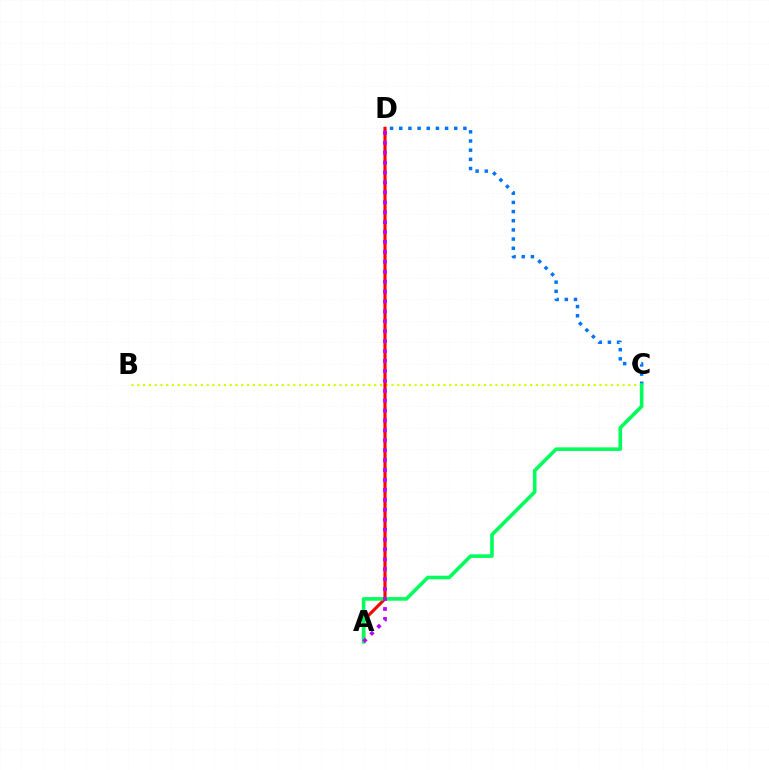{('C', 'D'): [{'color': '#0074ff', 'line_style': 'dotted', 'thickness': 2.49}], ('B', 'C'): [{'color': '#d1ff00', 'line_style': 'dotted', 'thickness': 1.57}], ('A', 'D'): [{'color': '#ff0000', 'line_style': 'solid', 'thickness': 2.26}, {'color': '#b900ff', 'line_style': 'dotted', 'thickness': 2.7}], ('A', 'C'): [{'color': '#00ff5c', 'line_style': 'solid', 'thickness': 2.59}]}